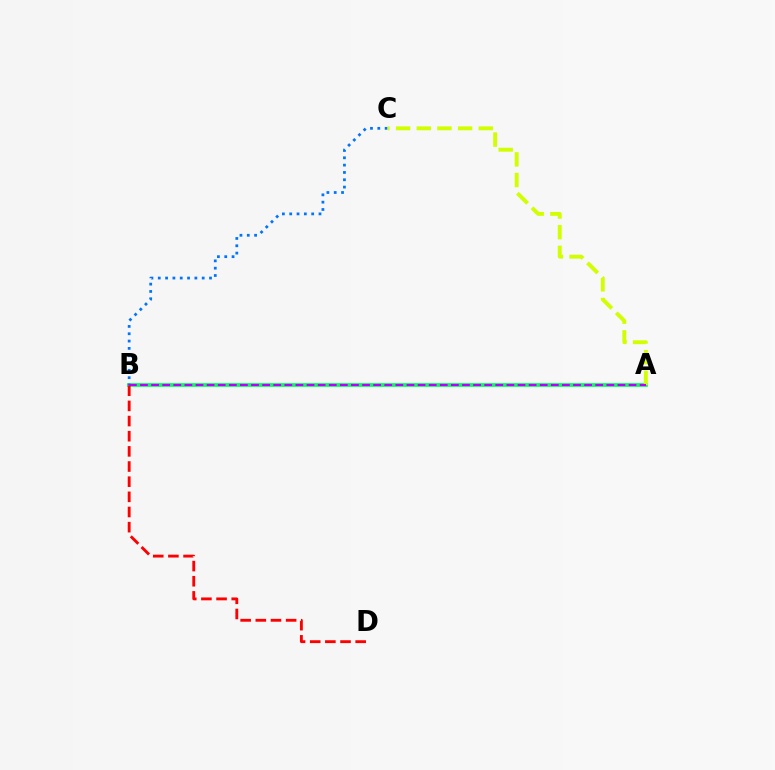{('A', 'B'): [{'color': '#00ff5c', 'line_style': 'solid', 'thickness': 2.67}, {'color': '#b900ff', 'line_style': 'dashed', 'thickness': 1.51}], ('B', 'C'): [{'color': '#0074ff', 'line_style': 'dotted', 'thickness': 1.99}], ('B', 'D'): [{'color': '#ff0000', 'line_style': 'dashed', 'thickness': 2.06}], ('A', 'C'): [{'color': '#d1ff00', 'line_style': 'dashed', 'thickness': 2.81}]}